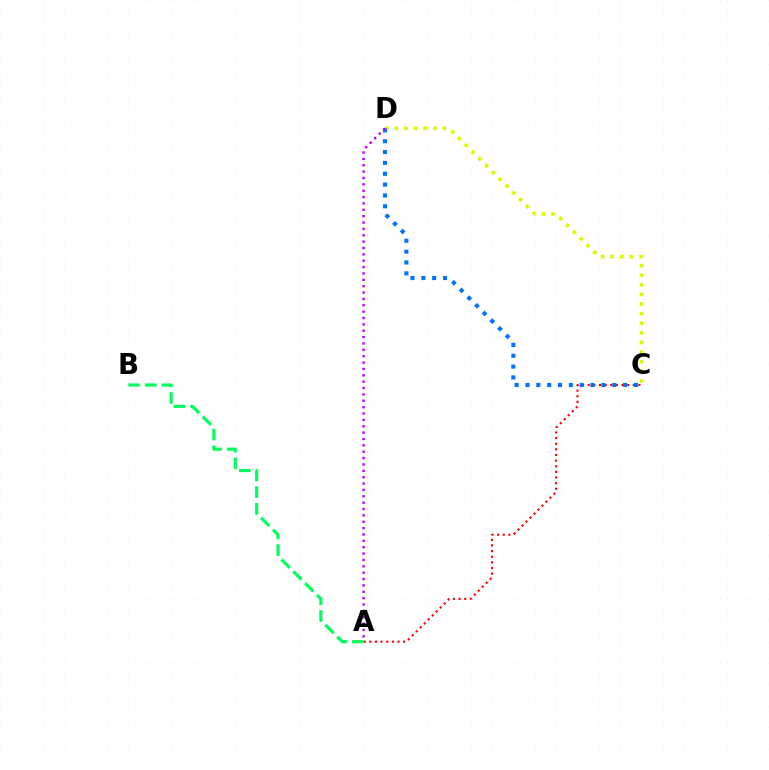{('A', 'C'): [{'color': '#ff0000', 'line_style': 'dotted', 'thickness': 1.53}], ('C', 'D'): [{'color': '#d1ff00', 'line_style': 'dotted', 'thickness': 2.61}, {'color': '#0074ff', 'line_style': 'dotted', 'thickness': 2.95}], ('A', 'B'): [{'color': '#00ff5c', 'line_style': 'dashed', 'thickness': 2.27}], ('A', 'D'): [{'color': '#b900ff', 'line_style': 'dotted', 'thickness': 1.73}]}